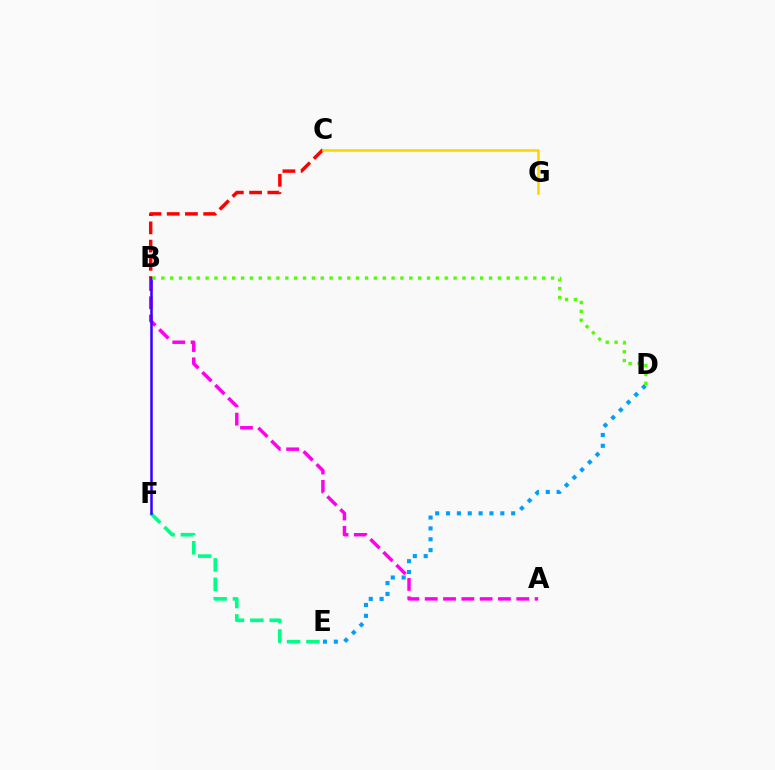{('D', 'E'): [{'color': '#009eff', 'line_style': 'dotted', 'thickness': 2.95}], ('B', 'C'): [{'color': '#ff0000', 'line_style': 'dashed', 'thickness': 2.48}], ('A', 'B'): [{'color': '#ff00ed', 'line_style': 'dashed', 'thickness': 2.49}], ('E', 'F'): [{'color': '#00ff86', 'line_style': 'dashed', 'thickness': 2.63}], ('B', 'F'): [{'color': '#3700ff', 'line_style': 'solid', 'thickness': 1.81}], ('B', 'D'): [{'color': '#4fff00', 'line_style': 'dotted', 'thickness': 2.41}], ('C', 'G'): [{'color': '#ffd500', 'line_style': 'solid', 'thickness': 1.85}]}